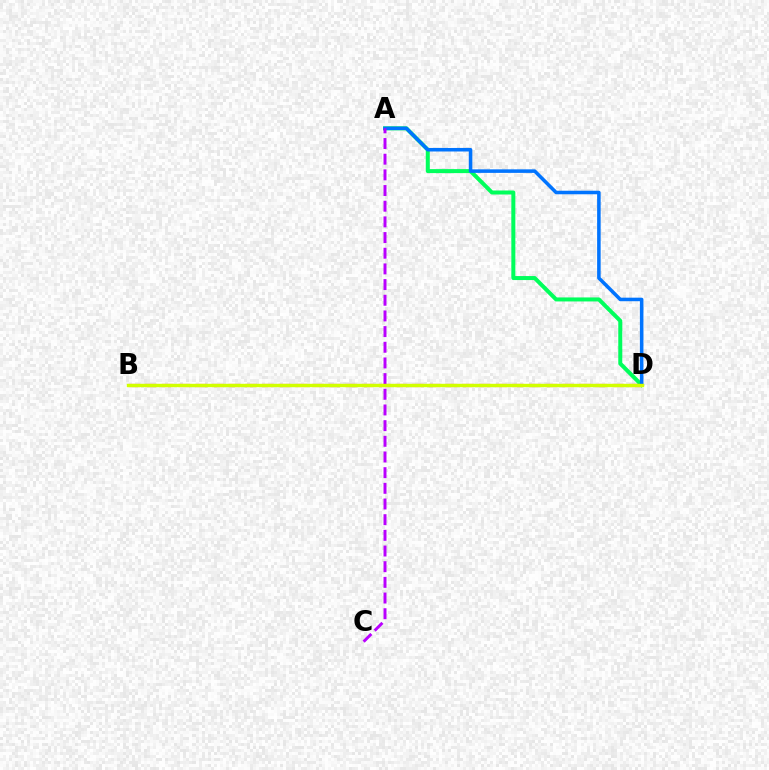{('A', 'D'): [{'color': '#00ff5c', 'line_style': 'solid', 'thickness': 2.89}, {'color': '#0074ff', 'line_style': 'solid', 'thickness': 2.55}], ('B', 'D'): [{'color': '#ff0000', 'line_style': 'dashed', 'thickness': 2.27}, {'color': '#d1ff00', 'line_style': 'solid', 'thickness': 2.44}], ('A', 'C'): [{'color': '#b900ff', 'line_style': 'dashed', 'thickness': 2.13}]}